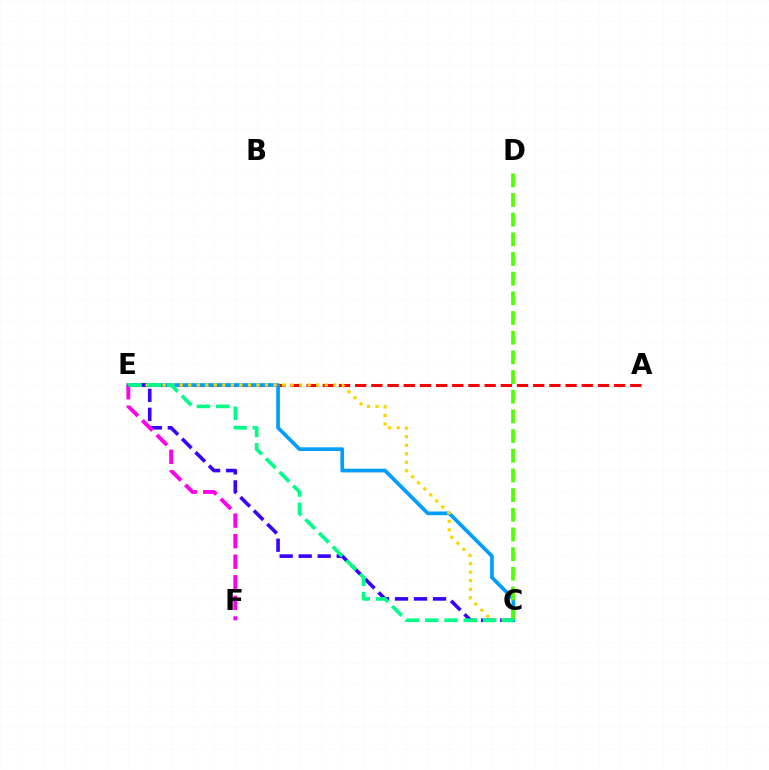{('A', 'E'): [{'color': '#ff0000', 'line_style': 'dashed', 'thickness': 2.2}], ('C', 'E'): [{'color': '#009eff', 'line_style': 'solid', 'thickness': 2.66}, {'color': '#3700ff', 'line_style': 'dashed', 'thickness': 2.58}, {'color': '#ffd500', 'line_style': 'dotted', 'thickness': 2.32}, {'color': '#00ff86', 'line_style': 'dashed', 'thickness': 2.62}], ('C', 'D'): [{'color': '#4fff00', 'line_style': 'dashed', 'thickness': 2.67}], ('E', 'F'): [{'color': '#ff00ed', 'line_style': 'dashed', 'thickness': 2.8}]}